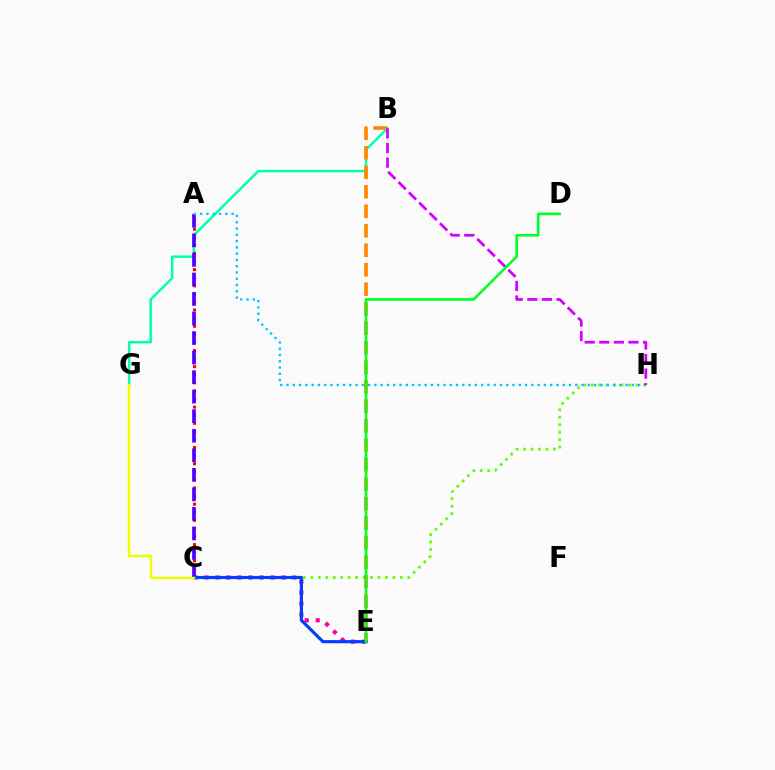{('C', 'E'): [{'color': '#ff00a0', 'line_style': 'dotted', 'thickness': 2.99}, {'color': '#003fff', 'line_style': 'solid', 'thickness': 2.27}], ('B', 'G'): [{'color': '#00ffaf', 'line_style': 'solid', 'thickness': 1.79}], ('C', 'H'): [{'color': '#66ff00', 'line_style': 'dotted', 'thickness': 2.03}], ('A', 'C'): [{'color': '#ff0000', 'line_style': 'dotted', 'thickness': 2.2}, {'color': '#4f00ff', 'line_style': 'dashed', 'thickness': 2.65}], ('A', 'H'): [{'color': '#00c7ff', 'line_style': 'dotted', 'thickness': 1.71}], ('B', 'E'): [{'color': '#ff8800', 'line_style': 'dashed', 'thickness': 2.65}], ('B', 'H'): [{'color': '#d600ff', 'line_style': 'dashed', 'thickness': 1.98}], ('D', 'E'): [{'color': '#00ff27', 'line_style': 'solid', 'thickness': 1.88}], ('C', 'G'): [{'color': '#eeff00', 'line_style': 'solid', 'thickness': 1.76}]}